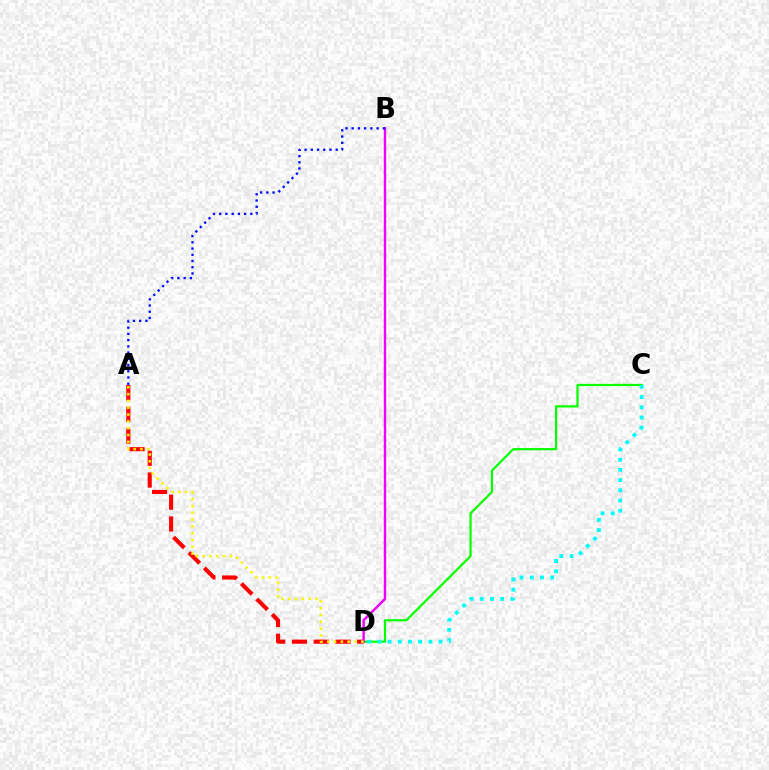{('C', 'D'): [{'color': '#08ff00', 'line_style': 'solid', 'thickness': 1.6}, {'color': '#00fff6', 'line_style': 'dotted', 'thickness': 2.77}], ('A', 'D'): [{'color': '#ff0000', 'line_style': 'dashed', 'thickness': 2.96}, {'color': '#fcf500', 'line_style': 'dotted', 'thickness': 1.85}], ('B', 'D'): [{'color': '#ee00ff', 'line_style': 'solid', 'thickness': 1.74}], ('A', 'B'): [{'color': '#0010ff', 'line_style': 'dotted', 'thickness': 1.69}]}